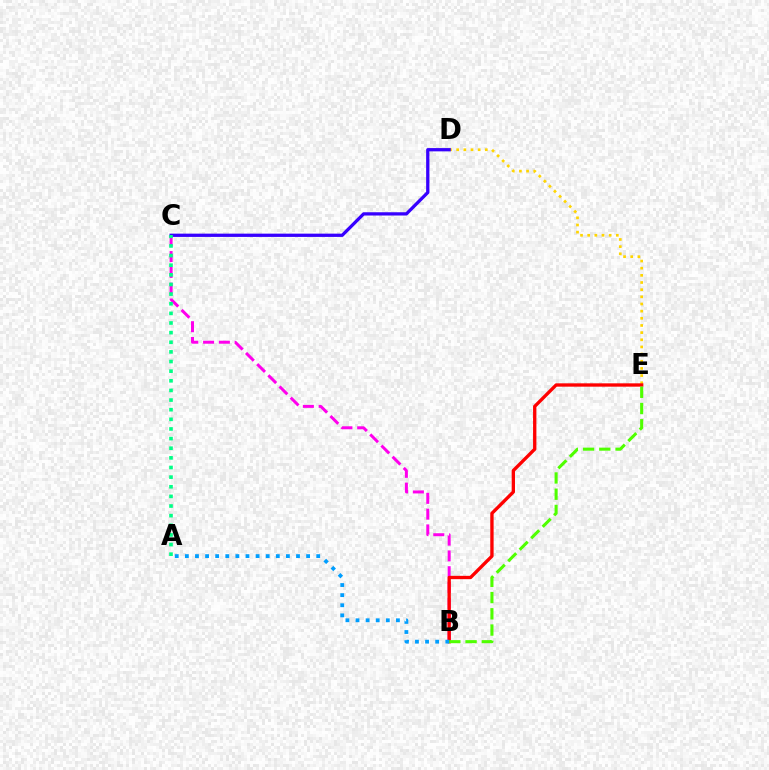{('B', 'C'): [{'color': '#ff00ed', 'line_style': 'dashed', 'thickness': 2.15}], ('D', 'E'): [{'color': '#ffd500', 'line_style': 'dotted', 'thickness': 1.95}], ('B', 'E'): [{'color': '#ff0000', 'line_style': 'solid', 'thickness': 2.4}, {'color': '#4fff00', 'line_style': 'dashed', 'thickness': 2.21}], ('C', 'D'): [{'color': '#3700ff', 'line_style': 'solid', 'thickness': 2.35}], ('A', 'C'): [{'color': '#00ff86', 'line_style': 'dotted', 'thickness': 2.62}], ('A', 'B'): [{'color': '#009eff', 'line_style': 'dotted', 'thickness': 2.75}]}